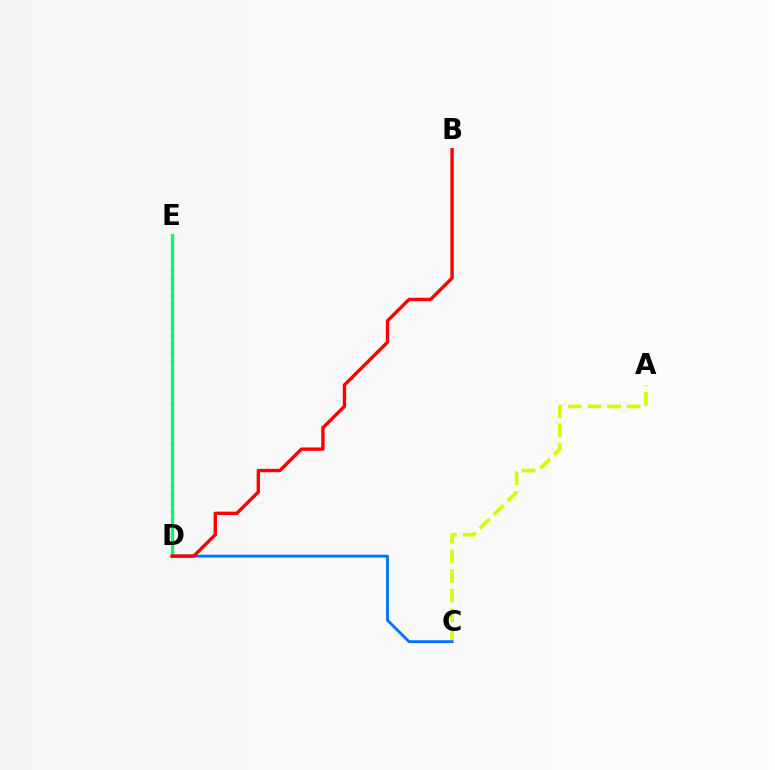{('D', 'E'): [{'color': '#b900ff', 'line_style': 'dotted', 'thickness': 2.26}, {'color': '#00ff5c', 'line_style': 'solid', 'thickness': 2.3}], ('A', 'C'): [{'color': '#d1ff00', 'line_style': 'dashed', 'thickness': 2.66}], ('C', 'D'): [{'color': '#0074ff', 'line_style': 'solid', 'thickness': 2.05}], ('B', 'D'): [{'color': '#ff0000', 'line_style': 'solid', 'thickness': 2.44}]}